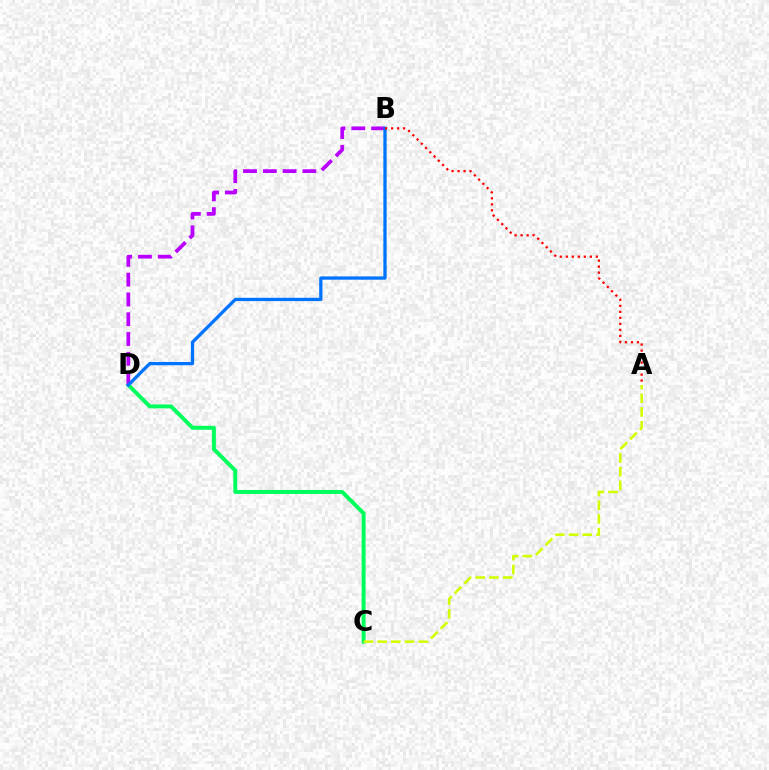{('C', 'D'): [{'color': '#00ff5c', 'line_style': 'solid', 'thickness': 2.84}], ('B', 'D'): [{'color': '#b900ff', 'line_style': 'dashed', 'thickness': 2.69}, {'color': '#0074ff', 'line_style': 'solid', 'thickness': 2.36}], ('A', 'B'): [{'color': '#ff0000', 'line_style': 'dotted', 'thickness': 1.63}], ('A', 'C'): [{'color': '#d1ff00', 'line_style': 'dashed', 'thickness': 1.86}]}